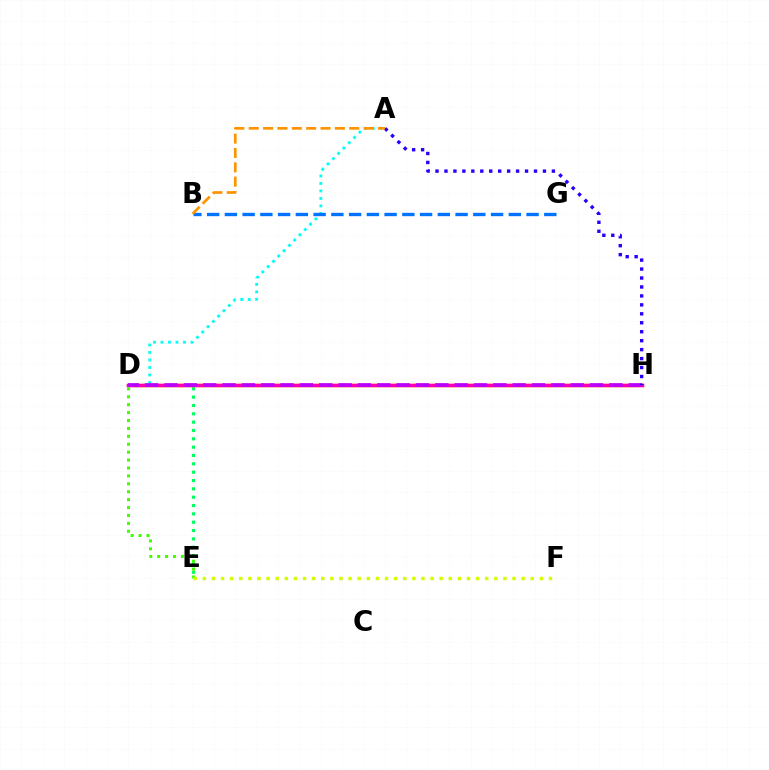{('A', 'D'): [{'color': '#00fff6', 'line_style': 'dotted', 'thickness': 2.04}], ('B', 'G'): [{'color': '#0074ff', 'line_style': 'dashed', 'thickness': 2.41}], ('D', 'E'): [{'color': '#00ff5c', 'line_style': 'dotted', 'thickness': 2.27}, {'color': '#3dff00', 'line_style': 'dotted', 'thickness': 2.15}], ('D', 'H'): [{'color': '#ff0000', 'line_style': 'solid', 'thickness': 2.49}, {'color': '#ff00ac', 'line_style': 'solid', 'thickness': 2.24}, {'color': '#b900ff', 'line_style': 'dashed', 'thickness': 2.63}], ('E', 'F'): [{'color': '#d1ff00', 'line_style': 'dotted', 'thickness': 2.47}], ('A', 'H'): [{'color': '#2500ff', 'line_style': 'dotted', 'thickness': 2.43}], ('A', 'B'): [{'color': '#ff9400', 'line_style': 'dashed', 'thickness': 1.95}]}